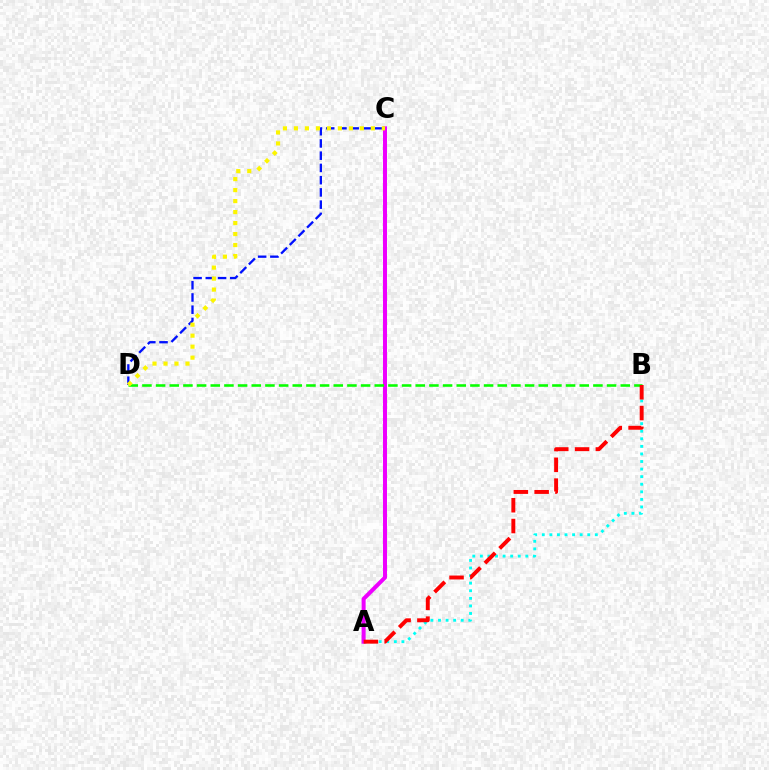{('C', 'D'): [{'color': '#0010ff', 'line_style': 'dashed', 'thickness': 1.66}, {'color': '#fcf500', 'line_style': 'dotted', 'thickness': 2.99}], ('A', 'B'): [{'color': '#00fff6', 'line_style': 'dotted', 'thickness': 2.06}, {'color': '#ff0000', 'line_style': 'dashed', 'thickness': 2.83}], ('A', 'C'): [{'color': '#ee00ff', 'line_style': 'solid', 'thickness': 2.9}], ('B', 'D'): [{'color': '#08ff00', 'line_style': 'dashed', 'thickness': 1.86}]}